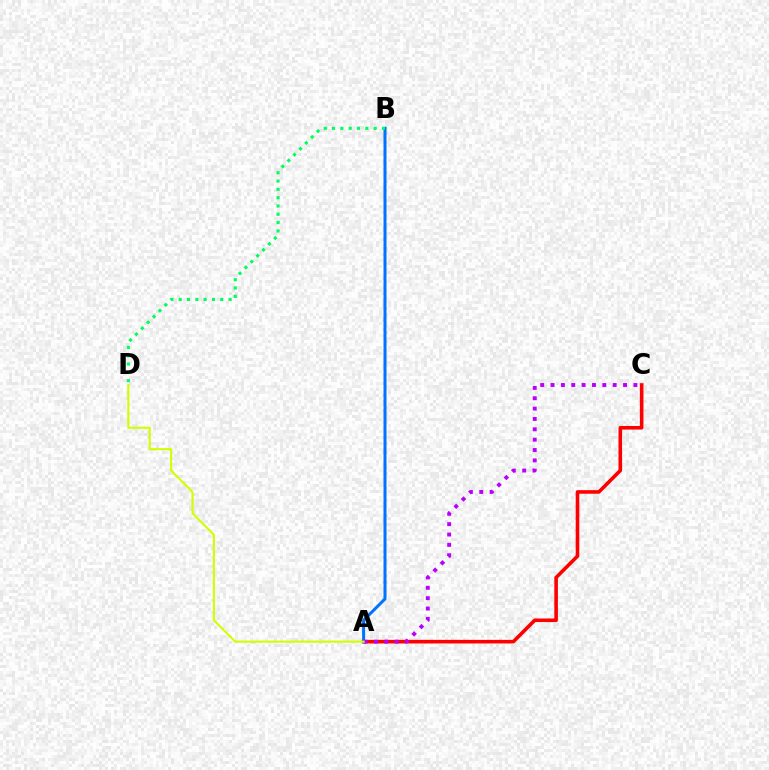{('A', 'C'): [{'color': '#ff0000', 'line_style': 'solid', 'thickness': 2.59}, {'color': '#b900ff', 'line_style': 'dotted', 'thickness': 2.81}], ('A', 'B'): [{'color': '#0074ff', 'line_style': 'solid', 'thickness': 2.17}], ('B', 'D'): [{'color': '#00ff5c', 'line_style': 'dotted', 'thickness': 2.26}], ('A', 'D'): [{'color': '#d1ff00', 'line_style': 'solid', 'thickness': 1.51}]}